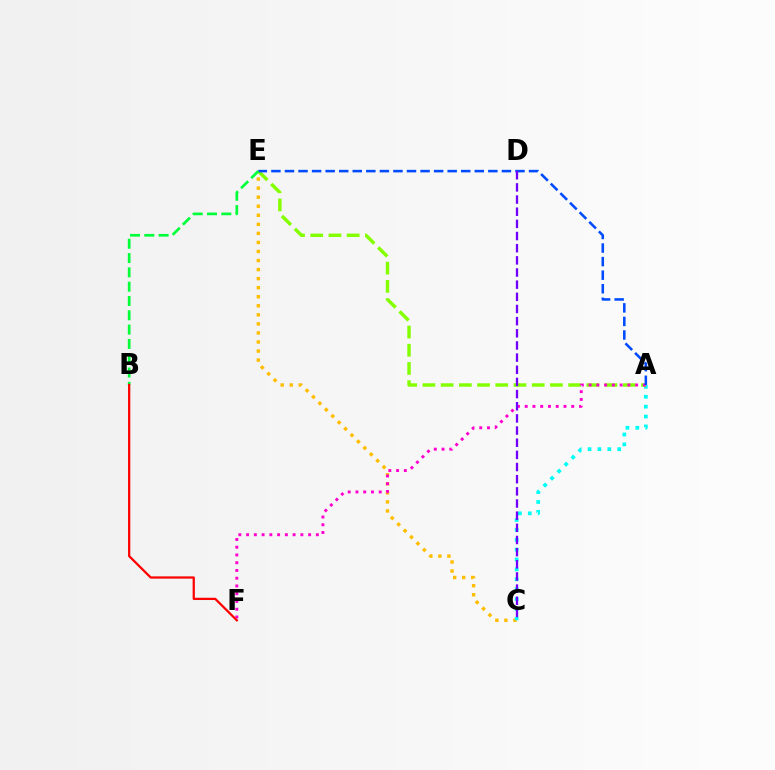{('C', 'E'): [{'color': '#ffbd00', 'line_style': 'dotted', 'thickness': 2.46}], ('A', 'C'): [{'color': '#00fff6', 'line_style': 'dotted', 'thickness': 2.68}], ('A', 'E'): [{'color': '#84ff00', 'line_style': 'dashed', 'thickness': 2.47}, {'color': '#004bff', 'line_style': 'dashed', 'thickness': 1.84}], ('A', 'F'): [{'color': '#ff00cf', 'line_style': 'dotted', 'thickness': 2.11}], ('B', 'E'): [{'color': '#00ff39', 'line_style': 'dashed', 'thickness': 1.94}], ('B', 'F'): [{'color': '#ff0000', 'line_style': 'solid', 'thickness': 1.62}], ('C', 'D'): [{'color': '#7200ff', 'line_style': 'dashed', 'thickness': 1.65}]}